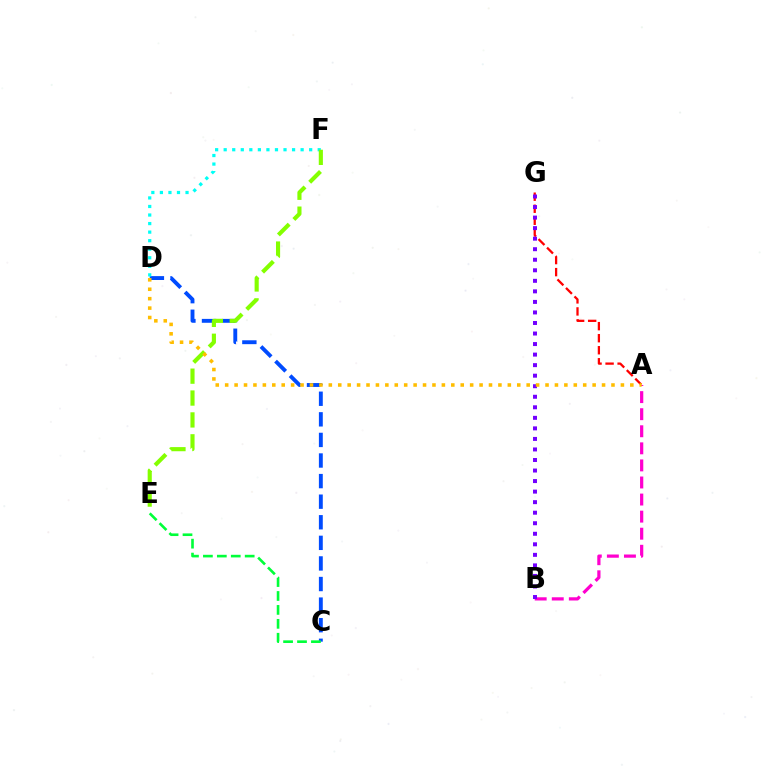{('C', 'D'): [{'color': '#004bff', 'line_style': 'dashed', 'thickness': 2.8}], ('A', 'B'): [{'color': '#ff00cf', 'line_style': 'dashed', 'thickness': 2.32}], ('D', 'F'): [{'color': '#00fff6', 'line_style': 'dotted', 'thickness': 2.32}], ('A', 'G'): [{'color': '#ff0000', 'line_style': 'dashed', 'thickness': 1.64}], ('B', 'G'): [{'color': '#7200ff', 'line_style': 'dotted', 'thickness': 2.86}], ('E', 'F'): [{'color': '#84ff00', 'line_style': 'dashed', 'thickness': 2.97}], ('C', 'E'): [{'color': '#00ff39', 'line_style': 'dashed', 'thickness': 1.89}], ('A', 'D'): [{'color': '#ffbd00', 'line_style': 'dotted', 'thickness': 2.56}]}